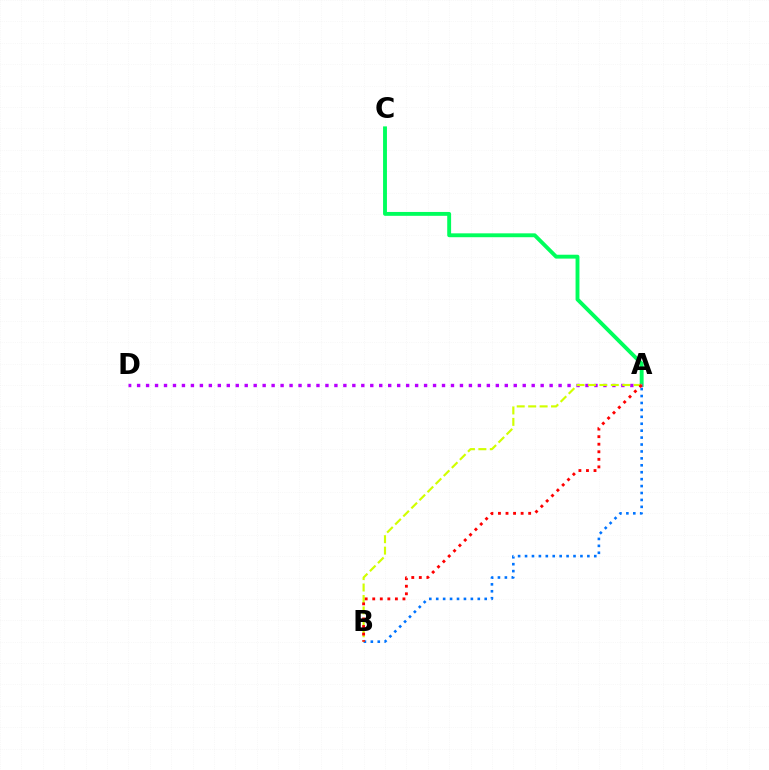{('A', 'C'): [{'color': '#00ff5c', 'line_style': 'solid', 'thickness': 2.79}], ('A', 'D'): [{'color': '#b900ff', 'line_style': 'dotted', 'thickness': 2.44}], ('A', 'B'): [{'color': '#0074ff', 'line_style': 'dotted', 'thickness': 1.88}, {'color': '#d1ff00', 'line_style': 'dashed', 'thickness': 1.55}, {'color': '#ff0000', 'line_style': 'dotted', 'thickness': 2.05}]}